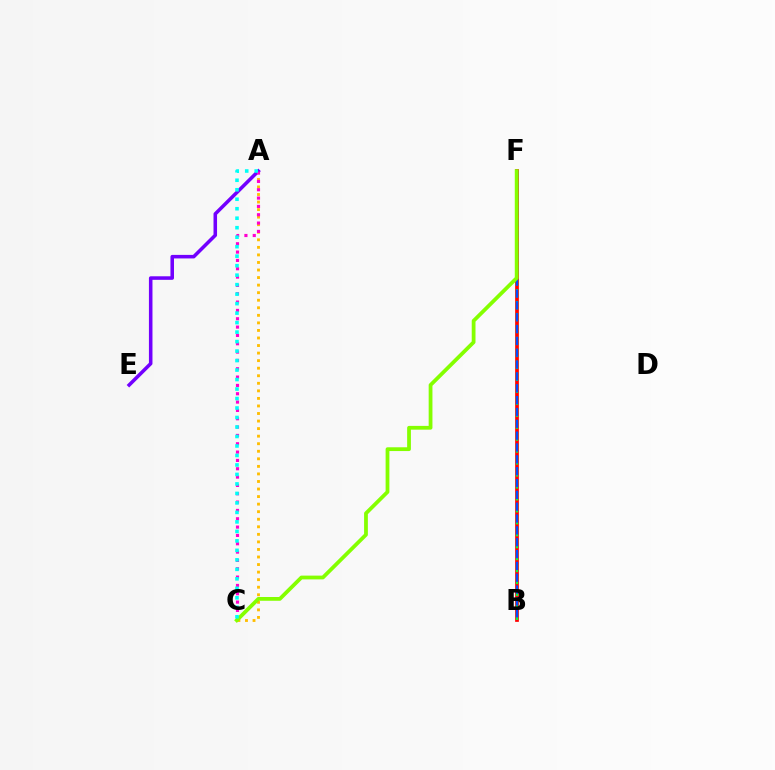{('A', 'C'): [{'color': '#ffbd00', 'line_style': 'dotted', 'thickness': 2.05}, {'color': '#ff00cf', 'line_style': 'dotted', 'thickness': 2.26}, {'color': '#00fff6', 'line_style': 'dotted', 'thickness': 2.58}], ('B', 'F'): [{'color': '#ff0000', 'line_style': 'solid', 'thickness': 2.68}, {'color': '#00ff39', 'line_style': 'dashed', 'thickness': 1.62}, {'color': '#004bff', 'line_style': 'dashed', 'thickness': 1.61}], ('A', 'E'): [{'color': '#7200ff', 'line_style': 'solid', 'thickness': 2.55}], ('C', 'F'): [{'color': '#84ff00', 'line_style': 'solid', 'thickness': 2.72}]}